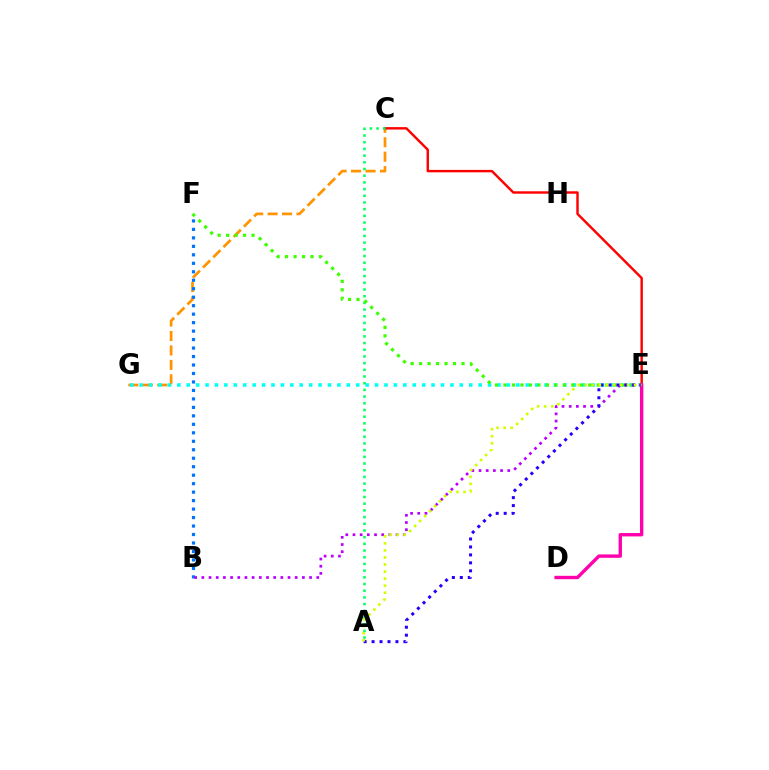{('C', 'G'): [{'color': '#ff9400', 'line_style': 'dashed', 'thickness': 1.96}], ('B', 'F'): [{'color': '#0074ff', 'line_style': 'dotted', 'thickness': 2.3}], ('C', 'E'): [{'color': '#ff0000', 'line_style': 'solid', 'thickness': 1.75}], ('E', 'G'): [{'color': '#00fff6', 'line_style': 'dotted', 'thickness': 2.56}], ('A', 'C'): [{'color': '#00ff5c', 'line_style': 'dotted', 'thickness': 1.82}], ('E', 'F'): [{'color': '#3dff00', 'line_style': 'dotted', 'thickness': 2.3}], ('B', 'E'): [{'color': '#b900ff', 'line_style': 'dotted', 'thickness': 1.95}], ('D', 'E'): [{'color': '#ff00ac', 'line_style': 'solid', 'thickness': 2.43}], ('A', 'E'): [{'color': '#2500ff', 'line_style': 'dotted', 'thickness': 2.16}, {'color': '#d1ff00', 'line_style': 'dotted', 'thickness': 1.92}]}